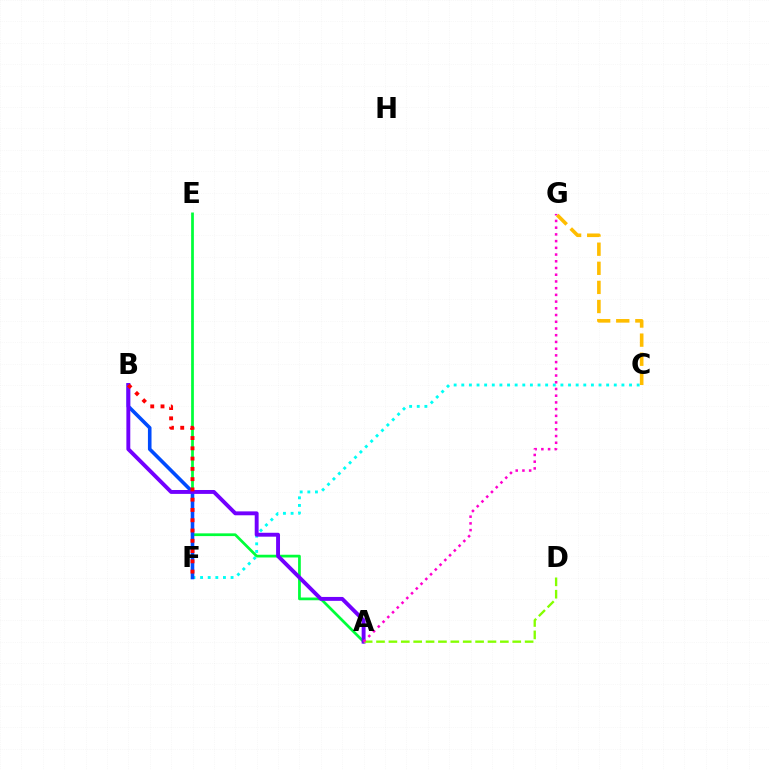{('A', 'E'): [{'color': '#00ff39', 'line_style': 'solid', 'thickness': 1.97}], ('C', 'F'): [{'color': '#00fff6', 'line_style': 'dotted', 'thickness': 2.07}], ('B', 'F'): [{'color': '#004bff', 'line_style': 'solid', 'thickness': 2.59}, {'color': '#ff0000', 'line_style': 'dotted', 'thickness': 2.79}], ('A', 'B'): [{'color': '#7200ff', 'line_style': 'solid', 'thickness': 2.81}], ('A', 'D'): [{'color': '#84ff00', 'line_style': 'dashed', 'thickness': 1.68}], ('A', 'G'): [{'color': '#ff00cf', 'line_style': 'dotted', 'thickness': 1.83}], ('C', 'G'): [{'color': '#ffbd00', 'line_style': 'dashed', 'thickness': 2.59}]}